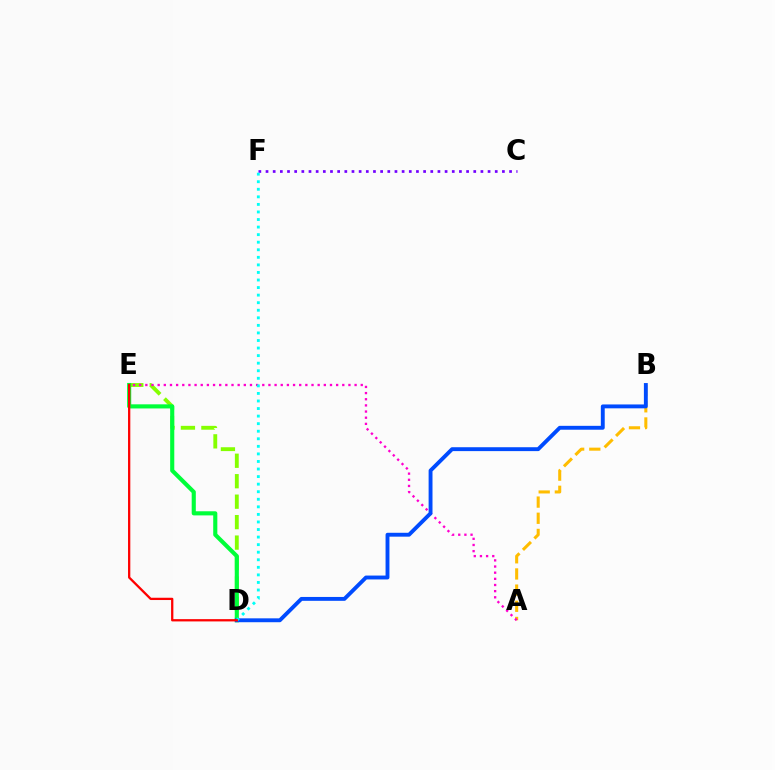{('D', 'E'): [{'color': '#84ff00', 'line_style': 'dashed', 'thickness': 2.78}, {'color': '#00ff39', 'line_style': 'solid', 'thickness': 2.97}, {'color': '#ff0000', 'line_style': 'solid', 'thickness': 1.64}], ('A', 'B'): [{'color': '#ffbd00', 'line_style': 'dashed', 'thickness': 2.2}], ('C', 'F'): [{'color': '#7200ff', 'line_style': 'dotted', 'thickness': 1.95}], ('A', 'E'): [{'color': '#ff00cf', 'line_style': 'dotted', 'thickness': 1.67}], ('B', 'D'): [{'color': '#004bff', 'line_style': 'solid', 'thickness': 2.8}], ('D', 'F'): [{'color': '#00fff6', 'line_style': 'dotted', 'thickness': 2.05}]}